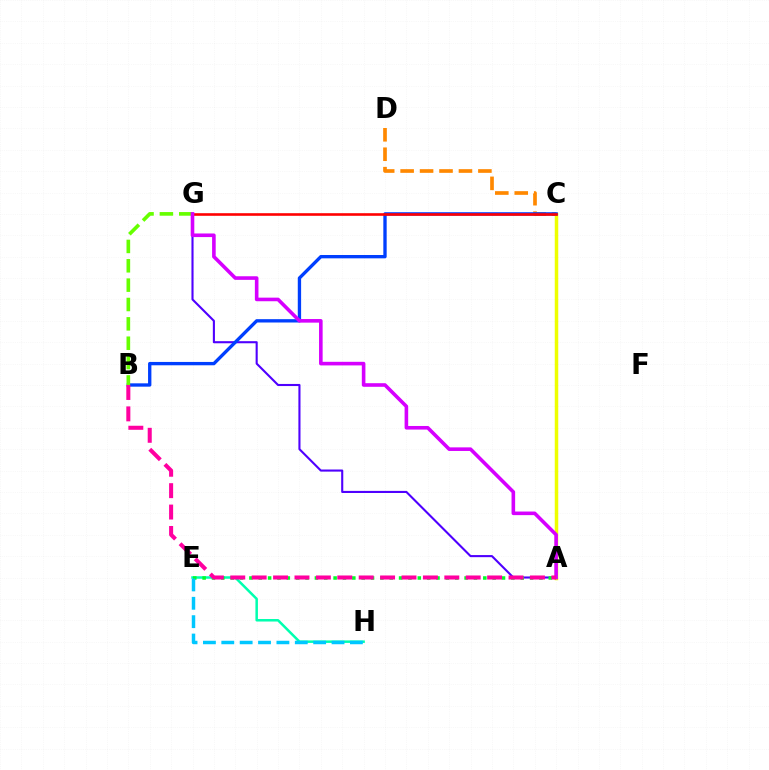{('C', 'D'): [{'color': '#ff8800', 'line_style': 'dashed', 'thickness': 2.64}], ('E', 'H'): [{'color': '#00ffaf', 'line_style': 'solid', 'thickness': 1.81}, {'color': '#00c7ff', 'line_style': 'dashed', 'thickness': 2.5}], ('A', 'G'): [{'color': '#4f00ff', 'line_style': 'solid', 'thickness': 1.51}, {'color': '#d600ff', 'line_style': 'solid', 'thickness': 2.59}], ('A', 'C'): [{'color': '#eeff00', 'line_style': 'solid', 'thickness': 2.51}], ('A', 'E'): [{'color': '#00ff27', 'line_style': 'dotted', 'thickness': 2.54}], ('B', 'C'): [{'color': '#003fff', 'line_style': 'solid', 'thickness': 2.4}], ('B', 'G'): [{'color': '#66ff00', 'line_style': 'dashed', 'thickness': 2.63}], ('C', 'G'): [{'color': '#ff0000', 'line_style': 'solid', 'thickness': 1.88}], ('A', 'B'): [{'color': '#ff00a0', 'line_style': 'dashed', 'thickness': 2.91}]}